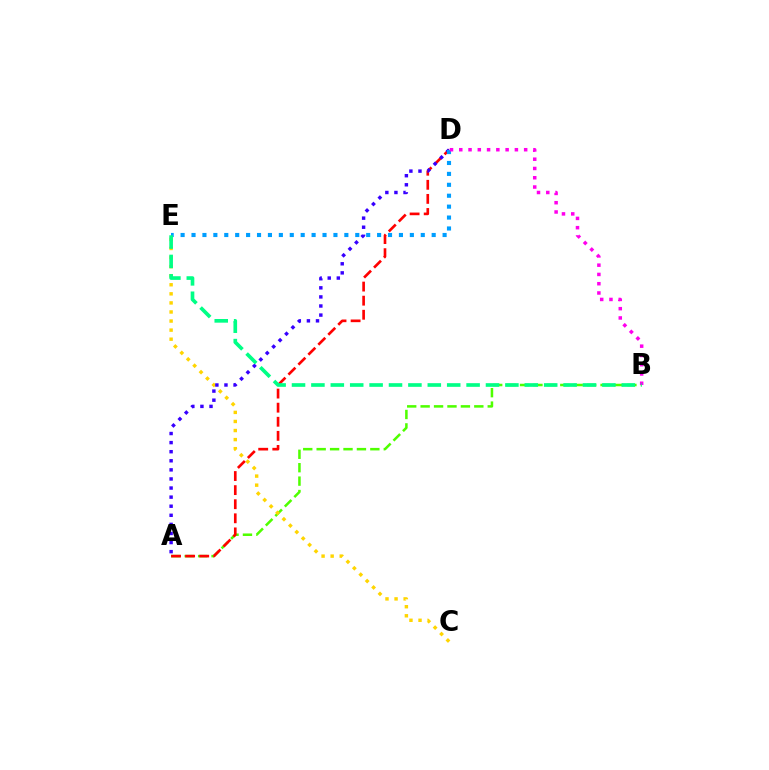{('A', 'B'): [{'color': '#4fff00', 'line_style': 'dashed', 'thickness': 1.82}], ('C', 'E'): [{'color': '#ffd500', 'line_style': 'dotted', 'thickness': 2.46}], ('A', 'D'): [{'color': '#ff0000', 'line_style': 'dashed', 'thickness': 1.91}, {'color': '#3700ff', 'line_style': 'dotted', 'thickness': 2.47}], ('D', 'E'): [{'color': '#009eff', 'line_style': 'dotted', 'thickness': 2.97}], ('B', 'D'): [{'color': '#ff00ed', 'line_style': 'dotted', 'thickness': 2.52}], ('B', 'E'): [{'color': '#00ff86', 'line_style': 'dashed', 'thickness': 2.64}]}